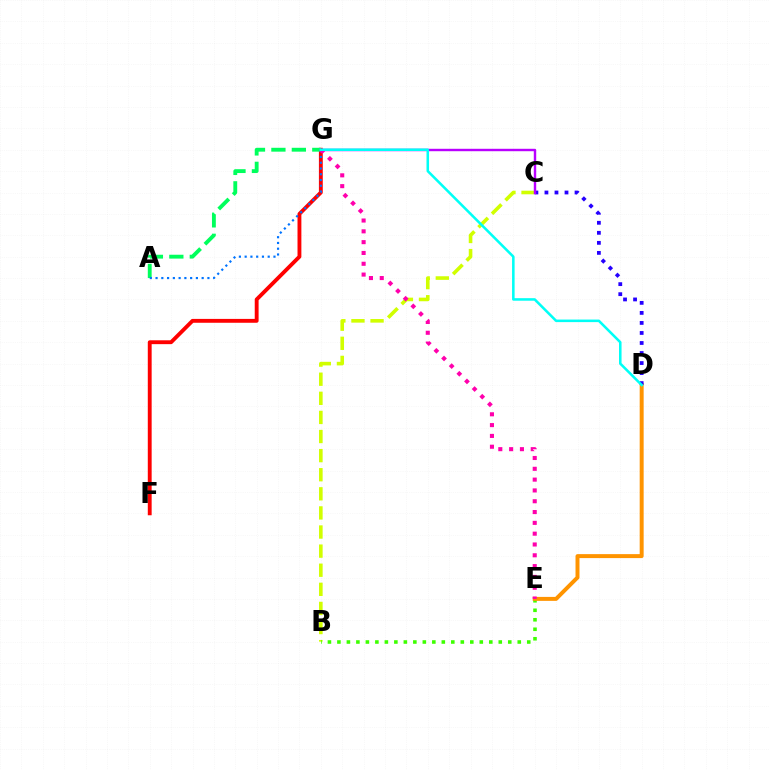{('F', 'G'): [{'color': '#ff0000', 'line_style': 'solid', 'thickness': 2.78}], ('A', 'G'): [{'color': '#00ff5c', 'line_style': 'dashed', 'thickness': 2.78}, {'color': '#0074ff', 'line_style': 'dotted', 'thickness': 1.57}], ('B', 'C'): [{'color': '#d1ff00', 'line_style': 'dashed', 'thickness': 2.59}], ('B', 'E'): [{'color': '#3dff00', 'line_style': 'dotted', 'thickness': 2.58}], ('D', 'E'): [{'color': '#ff9400', 'line_style': 'solid', 'thickness': 2.85}], ('C', 'D'): [{'color': '#2500ff', 'line_style': 'dotted', 'thickness': 2.73}], ('E', 'G'): [{'color': '#ff00ac', 'line_style': 'dotted', 'thickness': 2.94}], ('C', 'G'): [{'color': '#b900ff', 'line_style': 'solid', 'thickness': 1.75}], ('D', 'G'): [{'color': '#00fff6', 'line_style': 'solid', 'thickness': 1.83}]}